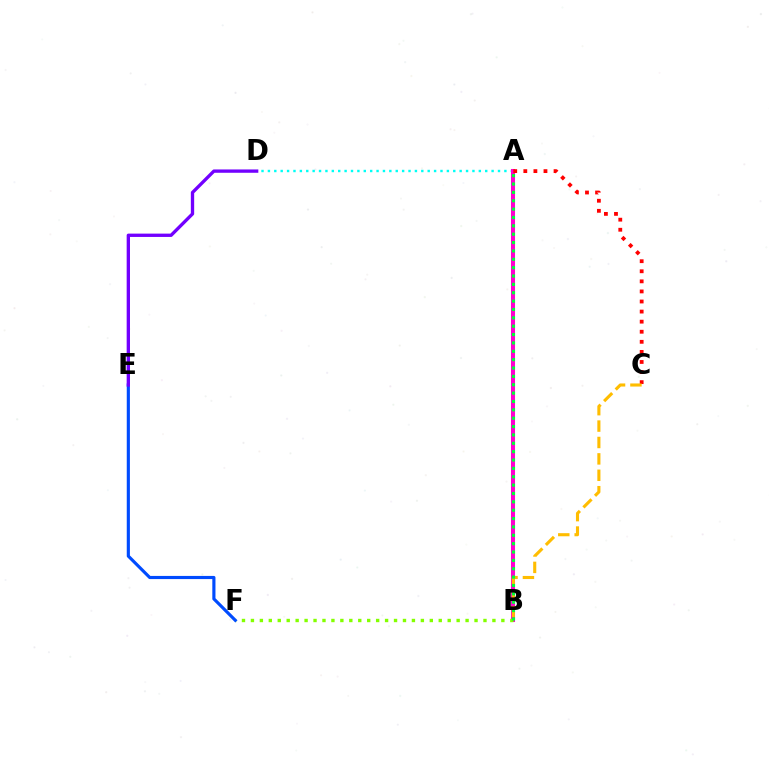{('A', 'D'): [{'color': '#00fff6', 'line_style': 'dotted', 'thickness': 1.74}], ('A', 'B'): [{'color': '#ff00cf', 'line_style': 'solid', 'thickness': 2.91}, {'color': '#00ff39', 'line_style': 'dotted', 'thickness': 2.27}], ('A', 'C'): [{'color': '#ff0000', 'line_style': 'dotted', 'thickness': 2.74}], ('B', 'F'): [{'color': '#84ff00', 'line_style': 'dotted', 'thickness': 2.43}], ('E', 'F'): [{'color': '#004bff', 'line_style': 'solid', 'thickness': 2.27}], ('B', 'C'): [{'color': '#ffbd00', 'line_style': 'dashed', 'thickness': 2.23}], ('D', 'E'): [{'color': '#7200ff', 'line_style': 'solid', 'thickness': 2.4}]}